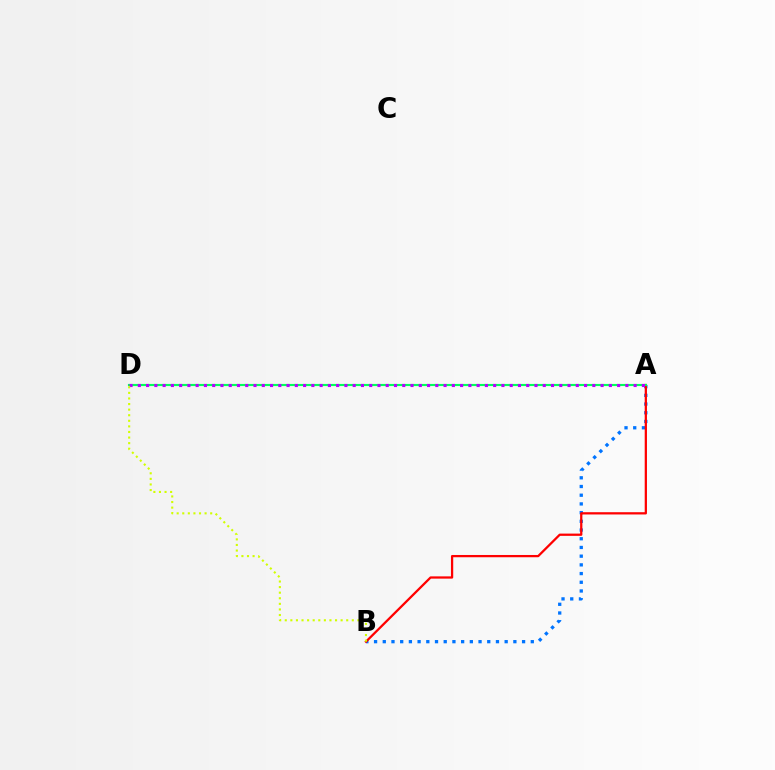{('A', 'B'): [{'color': '#0074ff', 'line_style': 'dotted', 'thickness': 2.37}, {'color': '#ff0000', 'line_style': 'solid', 'thickness': 1.63}], ('A', 'D'): [{'color': '#00ff5c', 'line_style': 'solid', 'thickness': 1.54}, {'color': '#b900ff', 'line_style': 'dotted', 'thickness': 2.25}], ('B', 'D'): [{'color': '#d1ff00', 'line_style': 'dotted', 'thickness': 1.52}]}